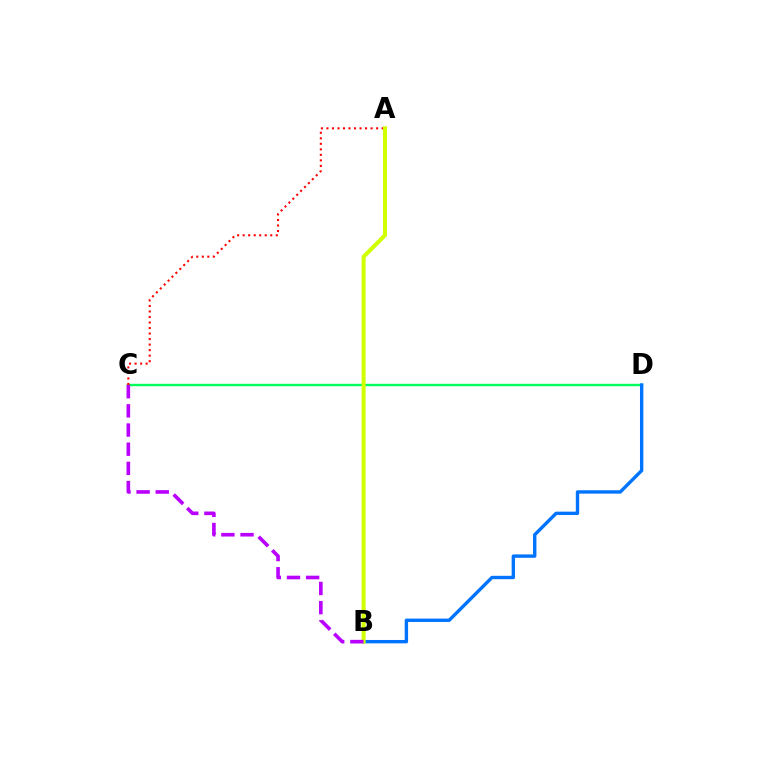{('C', 'D'): [{'color': '#00ff5c', 'line_style': 'solid', 'thickness': 1.74}], ('A', 'C'): [{'color': '#ff0000', 'line_style': 'dotted', 'thickness': 1.5}], ('B', 'D'): [{'color': '#0074ff', 'line_style': 'solid', 'thickness': 2.44}], ('A', 'B'): [{'color': '#d1ff00', 'line_style': 'solid', 'thickness': 2.9}], ('B', 'C'): [{'color': '#b900ff', 'line_style': 'dashed', 'thickness': 2.6}]}